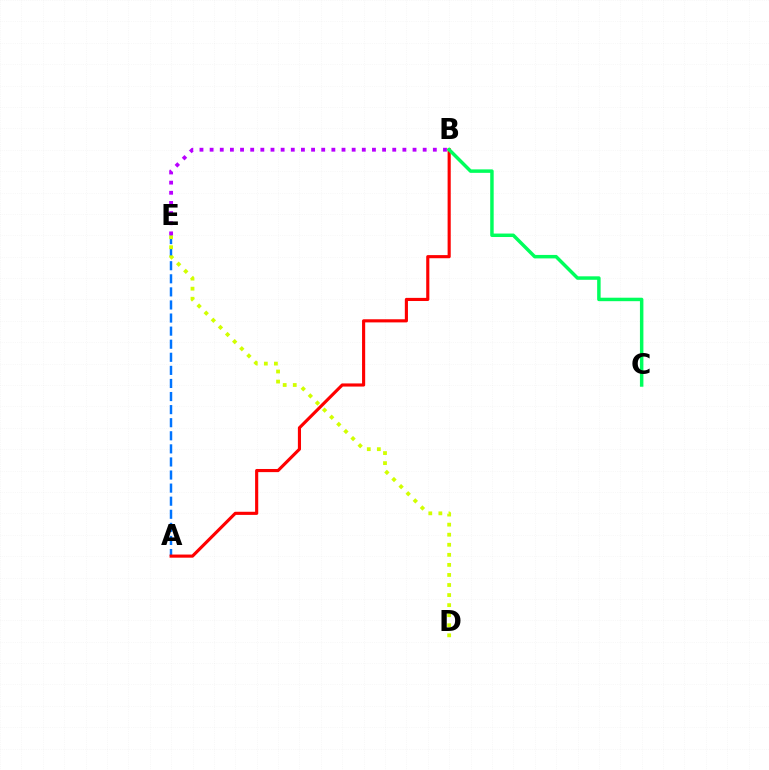{('A', 'E'): [{'color': '#0074ff', 'line_style': 'dashed', 'thickness': 1.78}], ('D', 'E'): [{'color': '#d1ff00', 'line_style': 'dotted', 'thickness': 2.73}], ('A', 'B'): [{'color': '#ff0000', 'line_style': 'solid', 'thickness': 2.25}], ('B', 'E'): [{'color': '#b900ff', 'line_style': 'dotted', 'thickness': 2.76}], ('B', 'C'): [{'color': '#00ff5c', 'line_style': 'solid', 'thickness': 2.5}]}